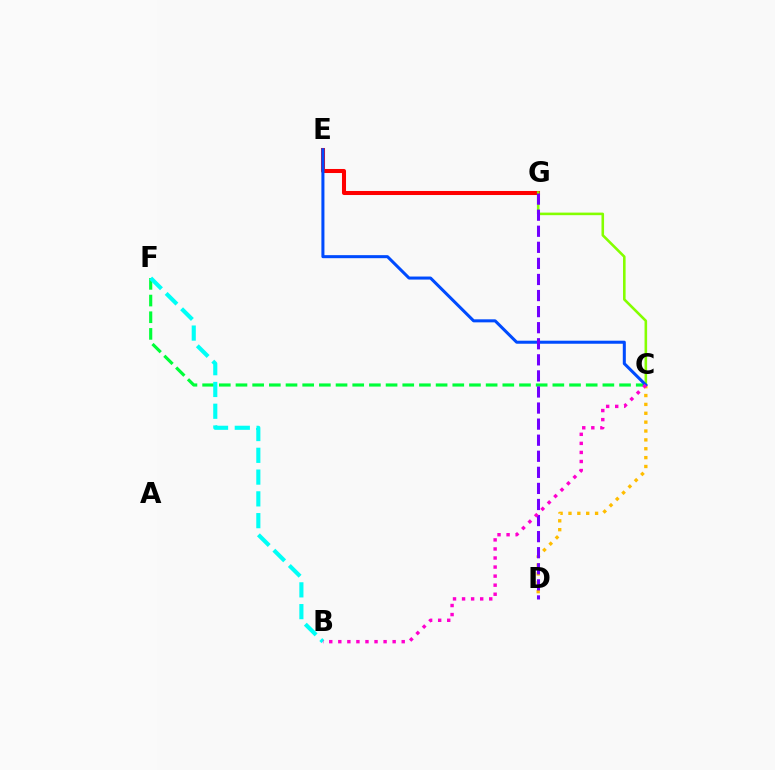{('E', 'G'): [{'color': '#ff0000', 'line_style': 'solid', 'thickness': 2.91}], ('C', 'G'): [{'color': '#84ff00', 'line_style': 'solid', 'thickness': 1.85}], ('C', 'D'): [{'color': '#ffbd00', 'line_style': 'dotted', 'thickness': 2.41}], ('C', 'F'): [{'color': '#00ff39', 'line_style': 'dashed', 'thickness': 2.27}], ('C', 'E'): [{'color': '#004bff', 'line_style': 'solid', 'thickness': 2.19}], ('B', 'F'): [{'color': '#00fff6', 'line_style': 'dashed', 'thickness': 2.96}], ('D', 'G'): [{'color': '#7200ff', 'line_style': 'dashed', 'thickness': 2.18}], ('B', 'C'): [{'color': '#ff00cf', 'line_style': 'dotted', 'thickness': 2.46}]}